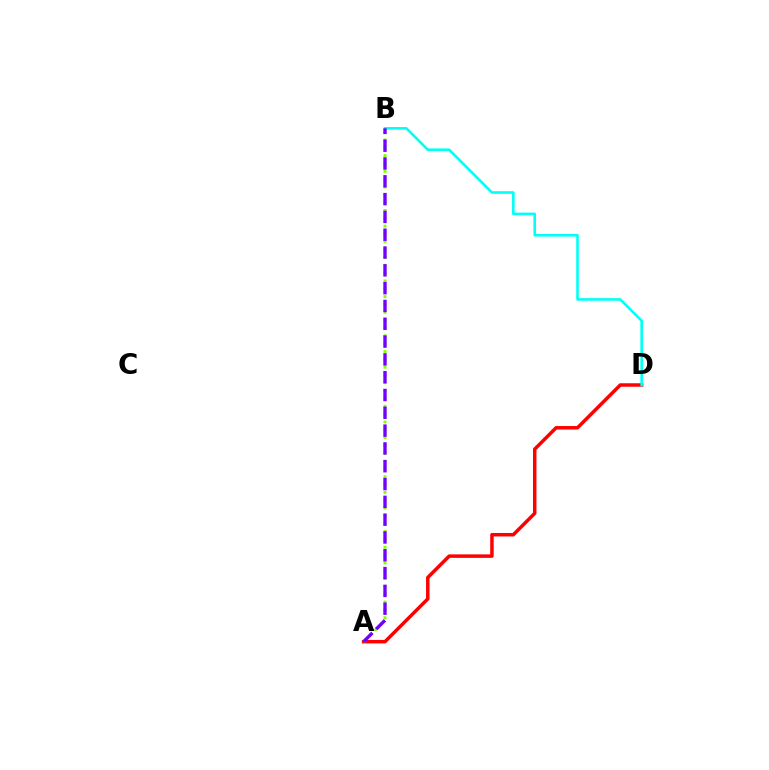{('A', 'D'): [{'color': '#ff0000', 'line_style': 'solid', 'thickness': 2.5}], ('A', 'B'): [{'color': '#84ff00', 'line_style': 'dotted', 'thickness': 2.13}, {'color': '#7200ff', 'line_style': 'dashed', 'thickness': 2.42}], ('B', 'D'): [{'color': '#00fff6', 'line_style': 'solid', 'thickness': 1.87}]}